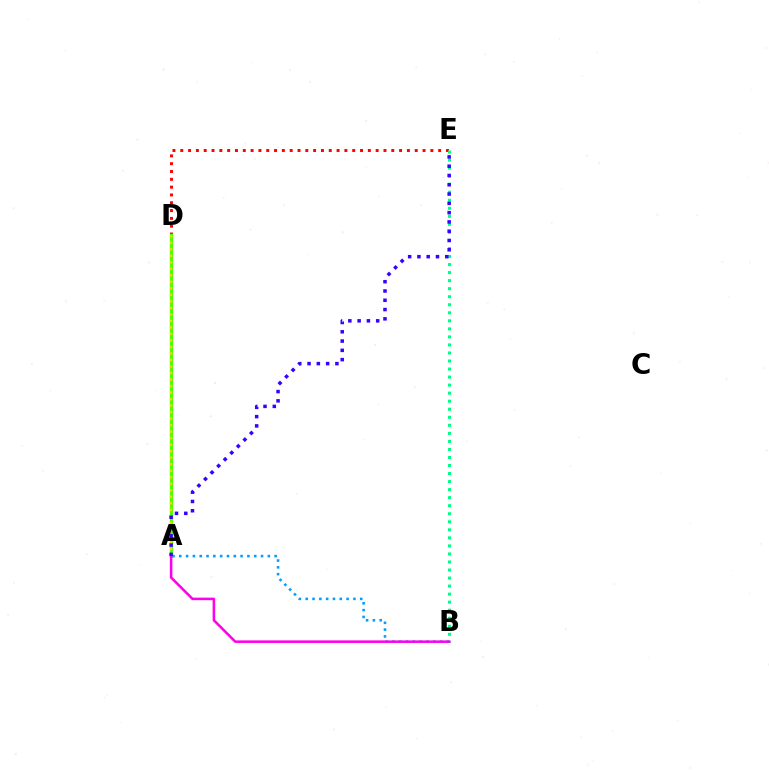{('D', 'E'): [{'color': '#ff0000', 'line_style': 'dotted', 'thickness': 2.12}], ('A', 'D'): [{'color': '#4fff00', 'line_style': 'solid', 'thickness': 2.4}, {'color': '#ffd500', 'line_style': 'dotted', 'thickness': 1.77}], ('A', 'B'): [{'color': '#009eff', 'line_style': 'dotted', 'thickness': 1.85}, {'color': '#ff00ed', 'line_style': 'solid', 'thickness': 1.83}], ('B', 'E'): [{'color': '#00ff86', 'line_style': 'dotted', 'thickness': 2.18}], ('A', 'E'): [{'color': '#3700ff', 'line_style': 'dotted', 'thickness': 2.52}]}